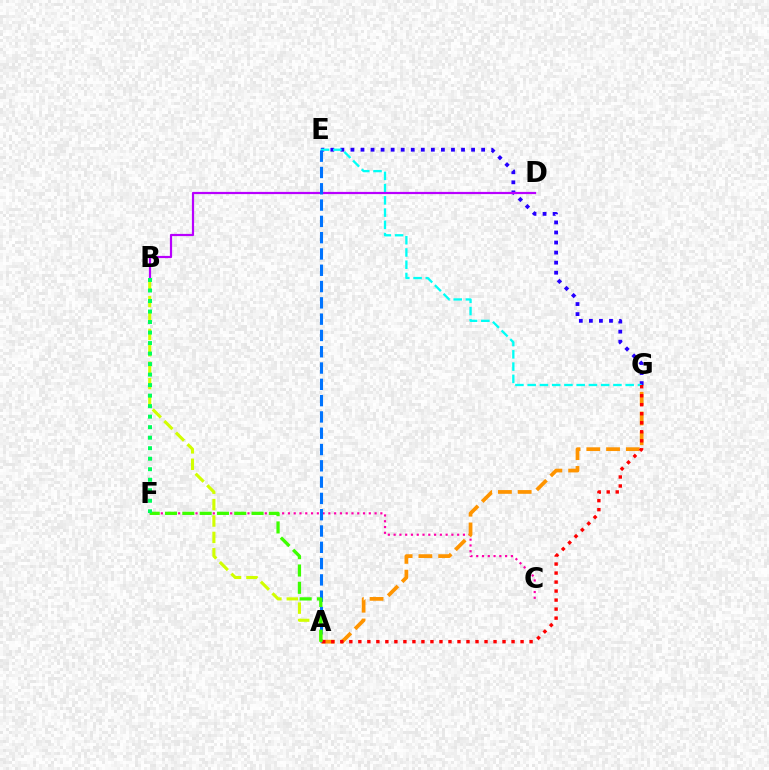{('E', 'G'): [{'color': '#2500ff', 'line_style': 'dotted', 'thickness': 2.73}, {'color': '#00fff6', 'line_style': 'dashed', 'thickness': 1.66}], ('C', 'F'): [{'color': '#ff00ac', 'line_style': 'dotted', 'thickness': 1.57}], ('B', 'D'): [{'color': '#b900ff', 'line_style': 'solid', 'thickness': 1.59}], ('A', 'G'): [{'color': '#ff9400', 'line_style': 'dashed', 'thickness': 2.69}, {'color': '#ff0000', 'line_style': 'dotted', 'thickness': 2.45}], ('A', 'E'): [{'color': '#0074ff', 'line_style': 'dashed', 'thickness': 2.21}], ('A', 'B'): [{'color': '#d1ff00', 'line_style': 'dashed', 'thickness': 2.23}], ('A', 'F'): [{'color': '#3dff00', 'line_style': 'dashed', 'thickness': 2.35}], ('B', 'F'): [{'color': '#00ff5c', 'line_style': 'dotted', 'thickness': 2.86}]}